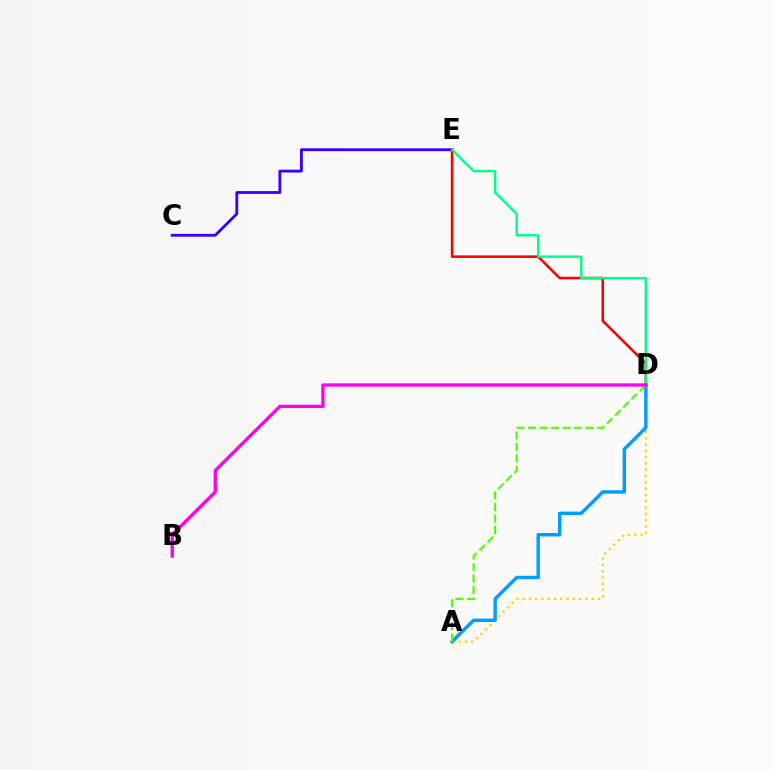{('C', 'E'): [{'color': '#3700ff', 'line_style': 'solid', 'thickness': 2.03}], ('A', 'D'): [{'color': '#ffd500', 'line_style': 'dotted', 'thickness': 1.71}, {'color': '#009eff', 'line_style': 'solid', 'thickness': 2.47}, {'color': '#4fff00', 'line_style': 'dashed', 'thickness': 1.56}], ('D', 'E'): [{'color': '#ff0000', 'line_style': 'solid', 'thickness': 1.88}, {'color': '#00ff86', 'line_style': 'solid', 'thickness': 1.72}], ('B', 'D'): [{'color': '#ff00ed', 'line_style': 'solid', 'thickness': 2.39}]}